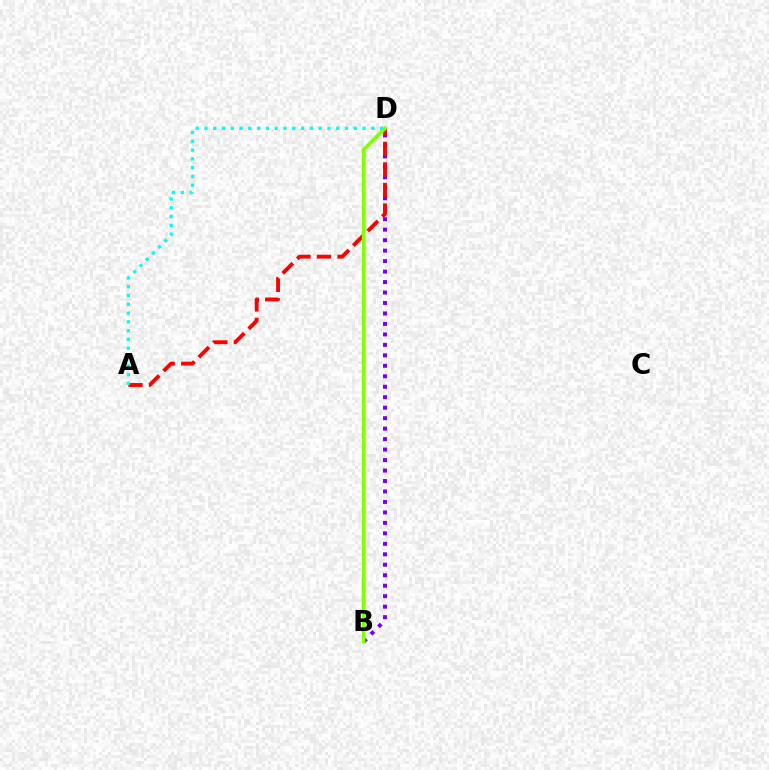{('B', 'D'): [{'color': '#7200ff', 'line_style': 'dotted', 'thickness': 2.85}, {'color': '#84ff00', 'line_style': 'solid', 'thickness': 2.59}], ('A', 'D'): [{'color': '#ff0000', 'line_style': 'dashed', 'thickness': 2.79}, {'color': '#00fff6', 'line_style': 'dotted', 'thickness': 2.39}]}